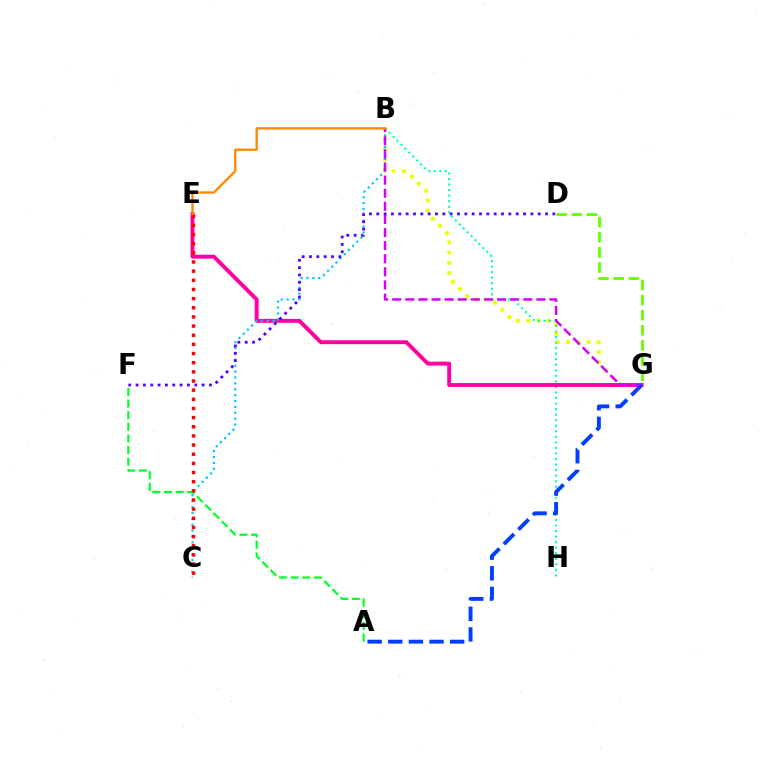{('B', 'G'): [{'color': '#eeff00', 'line_style': 'dotted', 'thickness': 2.77}, {'color': '#d600ff', 'line_style': 'dashed', 'thickness': 1.78}], ('B', 'H'): [{'color': '#00ffaf', 'line_style': 'dotted', 'thickness': 1.51}], ('E', 'G'): [{'color': '#ff00a0', 'line_style': 'solid', 'thickness': 2.8}], ('B', 'C'): [{'color': '#00c7ff', 'line_style': 'dotted', 'thickness': 1.6}], ('A', 'F'): [{'color': '#00ff27', 'line_style': 'dashed', 'thickness': 1.58}], ('C', 'E'): [{'color': '#ff0000', 'line_style': 'dotted', 'thickness': 2.49}], ('A', 'G'): [{'color': '#003fff', 'line_style': 'dashed', 'thickness': 2.8}], ('D', 'F'): [{'color': '#4f00ff', 'line_style': 'dotted', 'thickness': 1.99}], ('B', 'E'): [{'color': '#ff8800', 'line_style': 'solid', 'thickness': 1.7}], ('D', 'G'): [{'color': '#66ff00', 'line_style': 'dashed', 'thickness': 2.05}]}